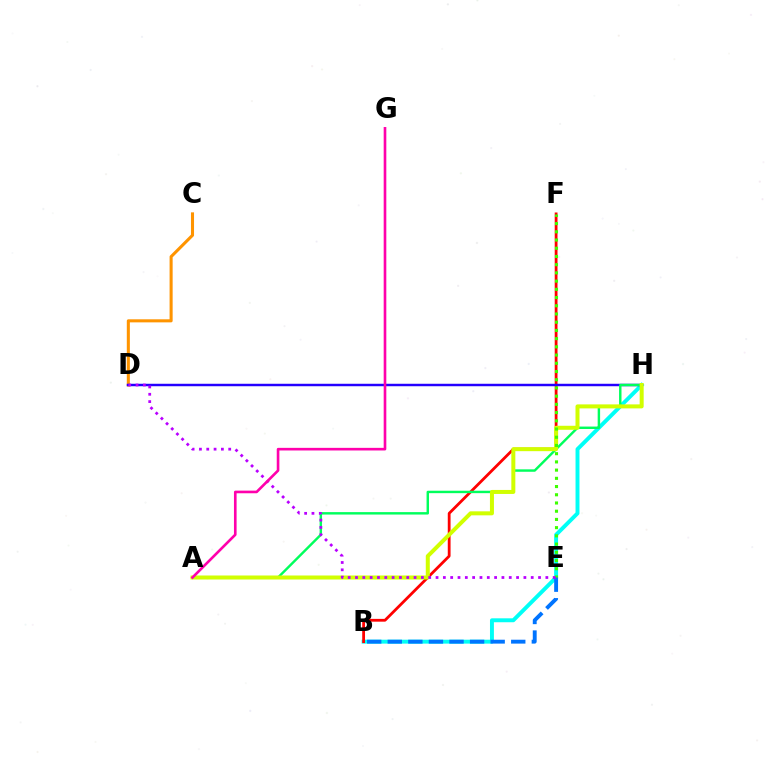{('B', 'H'): [{'color': '#00fff6', 'line_style': 'solid', 'thickness': 2.83}], ('C', 'D'): [{'color': '#ff9400', 'line_style': 'solid', 'thickness': 2.2}], ('B', 'F'): [{'color': '#ff0000', 'line_style': 'solid', 'thickness': 2.01}], ('D', 'H'): [{'color': '#2500ff', 'line_style': 'solid', 'thickness': 1.77}], ('A', 'H'): [{'color': '#00ff5c', 'line_style': 'solid', 'thickness': 1.75}, {'color': '#d1ff00', 'line_style': 'solid', 'thickness': 2.88}], ('E', 'F'): [{'color': '#3dff00', 'line_style': 'dotted', 'thickness': 2.23}], ('B', 'E'): [{'color': '#0074ff', 'line_style': 'dashed', 'thickness': 2.8}], ('D', 'E'): [{'color': '#b900ff', 'line_style': 'dotted', 'thickness': 1.99}], ('A', 'G'): [{'color': '#ff00ac', 'line_style': 'solid', 'thickness': 1.89}]}